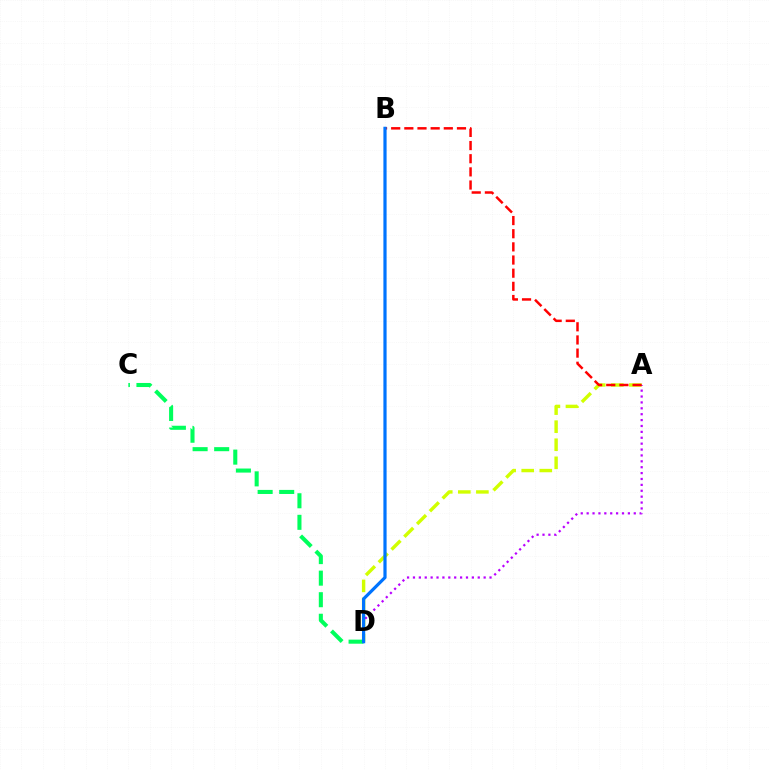{('A', 'D'): [{'color': '#d1ff00', 'line_style': 'dashed', 'thickness': 2.45}, {'color': '#b900ff', 'line_style': 'dotted', 'thickness': 1.6}], ('C', 'D'): [{'color': '#00ff5c', 'line_style': 'dashed', 'thickness': 2.93}], ('A', 'B'): [{'color': '#ff0000', 'line_style': 'dashed', 'thickness': 1.79}], ('B', 'D'): [{'color': '#0074ff', 'line_style': 'solid', 'thickness': 2.3}]}